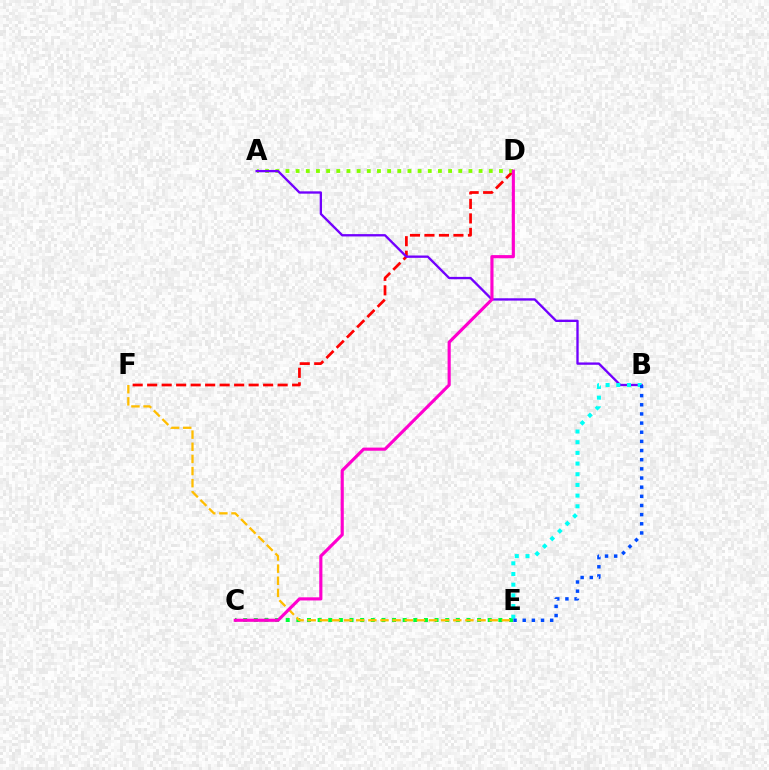{('C', 'E'): [{'color': '#00ff39', 'line_style': 'dotted', 'thickness': 2.89}], ('D', 'F'): [{'color': '#ff0000', 'line_style': 'dashed', 'thickness': 1.97}], ('A', 'D'): [{'color': '#84ff00', 'line_style': 'dotted', 'thickness': 2.76}], ('A', 'B'): [{'color': '#7200ff', 'line_style': 'solid', 'thickness': 1.68}], ('E', 'F'): [{'color': '#ffbd00', 'line_style': 'dashed', 'thickness': 1.65}], ('C', 'D'): [{'color': '#ff00cf', 'line_style': 'solid', 'thickness': 2.26}], ('B', 'E'): [{'color': '#00fff6', 'line_style': 'dotted', 'thickness': 2.9}, {'color': '#004bff', 'line_style': 'dotted', 'thickness': 2.49}]}